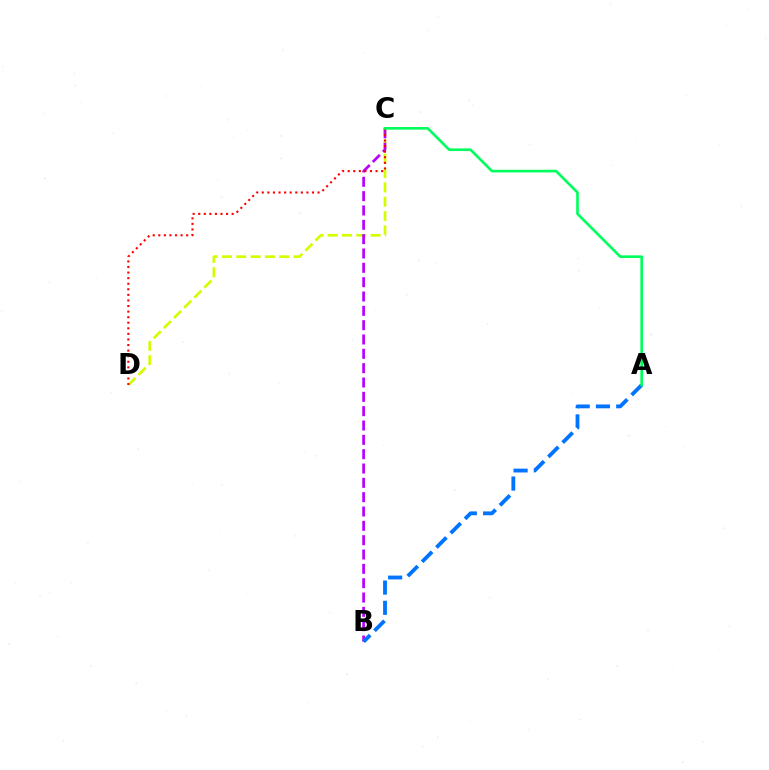{('C', 'D'): [{'color': '#d1ff00', 'line_style': 'dashed', 'thickness': 1.95}, {'color': '#ff0000', 'line_style': 'dotted', 'thickness': 1.51}], ('B', 'C'): [{'color': '#b900ff', 'line_style': 'dashed', 'thickness': 1.95}], ('A', 'B'): [{'color': '#0074ff', 'line_style': 'dashed', 'thickness': 2.75}], ('A', 'C'): [{'color': '#00ff5c', 'line_style': 'solid', 'thickness': 1.9}]}